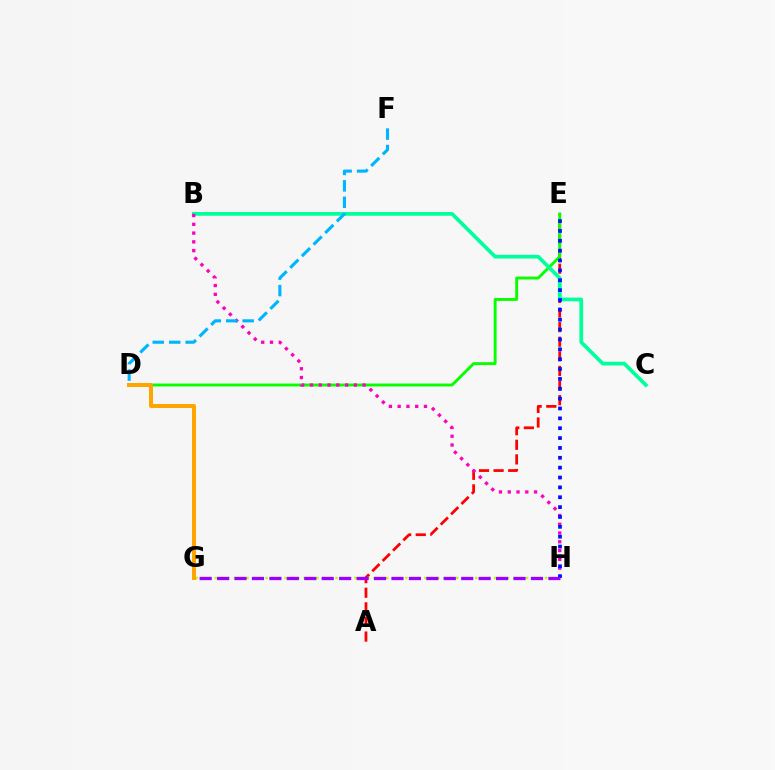{('A', 'E'): [{'color': '#ff0000', 'line_style': 'dashed', 'thickness': 1.98}], ('D', 'E'): [{'color': '#08ff00', 'line_style': 'solid', 'thickness': 2.09}], ('B', 'C'): [{'color': '#00ff9d', 'line_style': 'solid', 'thickness': 2.68}], ('G', 'H'): [{'color': '#b3ff00', 'line_style': 'dotted', 'thickness': 1.73}, {'color': '#9b00ff', 'line_style': 'dashed', 'thickness': 2.37}], ('D', 'G'): [{'color': '#ffa500', 'line_style': 'solid', 'thickness': 2.88}], ('B', 'H'): [{'color': '#ff00bd', 'line_style': 'dotted', 'thickness': 2.38}], ('E', 'H'): [{'color': '#0010ff', 'line_style': 'dotted', 'thickness': 2.68}], ('D', 'F'): [{'color': '#00b5ff', 'line_style': 'dashed', 'thickness': 2.24}]}